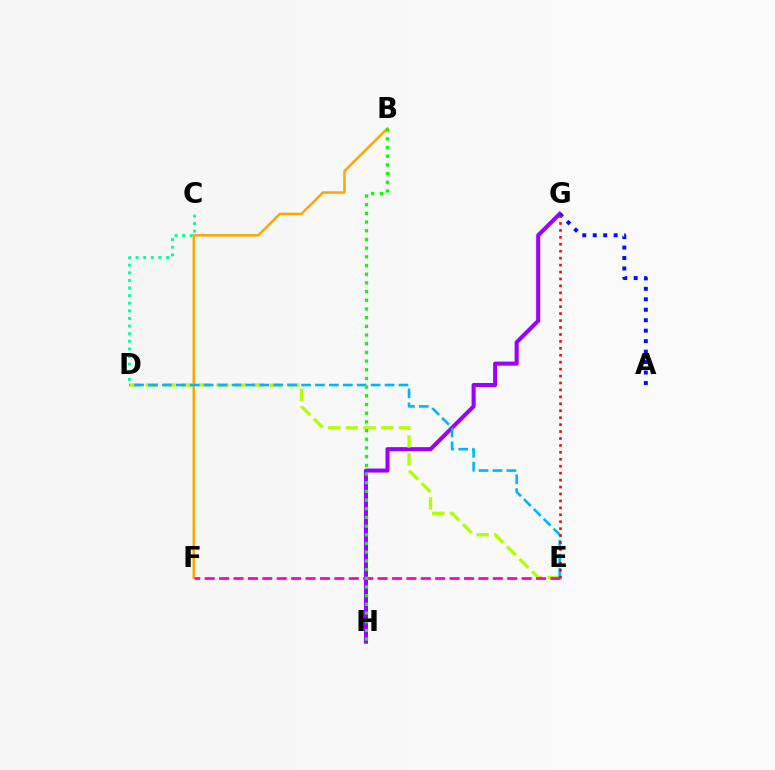{('C', 'D'): [{'color': '#00ff9d', 'line_style': 'dotted', 'thickness': 2.07}], ('B', 'F'): [{'color': '#ffa500', 'line_style': 'solid', 'thickness': 1.77}], ('G', 'H'): [{'color': '#9b00ff', 'line_style': 'solid', 'thickness': 2.93}], ('D', 'E'): [{'color': '#b3ff00', 'line_style': 'dashed', 'thickness': 2.41}, {'color': '#00b5ff', 'line_style': 'dashed', 'thickness': 1.89}], ('A', 'G'): [{'color': '#0010ff', 'line_style': 'dotted', 'thickness': 2.84}], ('E', 'G'): [{'color': '#ff0000', 'line_style': 'dotted', 'thickness': 1.88}], ('E', 'F'): [{'color': '#ff00bd', 'line_style': 'dashed', 'thickness': 1.96}], ('B', 'H'): [{'color': '#08ff00', 'line_style': 'dotted', 'thickness': 2.36}]}